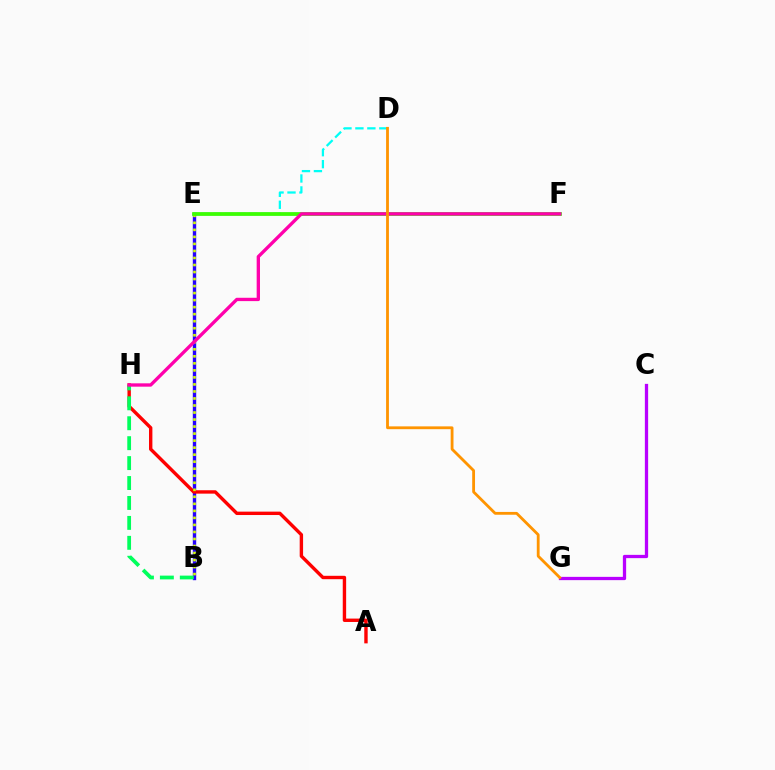{('E', 'F'): [{'color': '#0074ff', 'line_style': 'solid', 'thickness': 1.78}, {'color': '#3dff00', 'line_style': 'solid', 'thickness': 2.66}], ('B', 'E'): [{'color': '#2500ff', 'line_style': 'solid', 'thickness': 2.43}, {'color': '#d1ff00', 'line_style': 'dotted', 'thickness': 1.91}], ('A', 'H'): [{'color': '#ff0000', 'line_style': 'solid', 'thickness': 2.44}], ('C', 'G'): [{'color': '#b900ff', 'line_style': 'solid', 'thickness': 2.36}], ('B', 'H'): [{'color': '#00ff5c', 'line_style': 'dashed', 'thickness': 2.71}], ('D', 'E'): [{'color': '#00fff6', 'line_style': 'dashed', 'thickness': 1.62}], ('F', 'H'): [{'color': '#ff00ac', 'line_style': 'solid', 'thickness': 2.4}], ('D', 'G'): [{'color': '#ff9400', 'line_style': 'solid', 'thickness': 2.03}]}